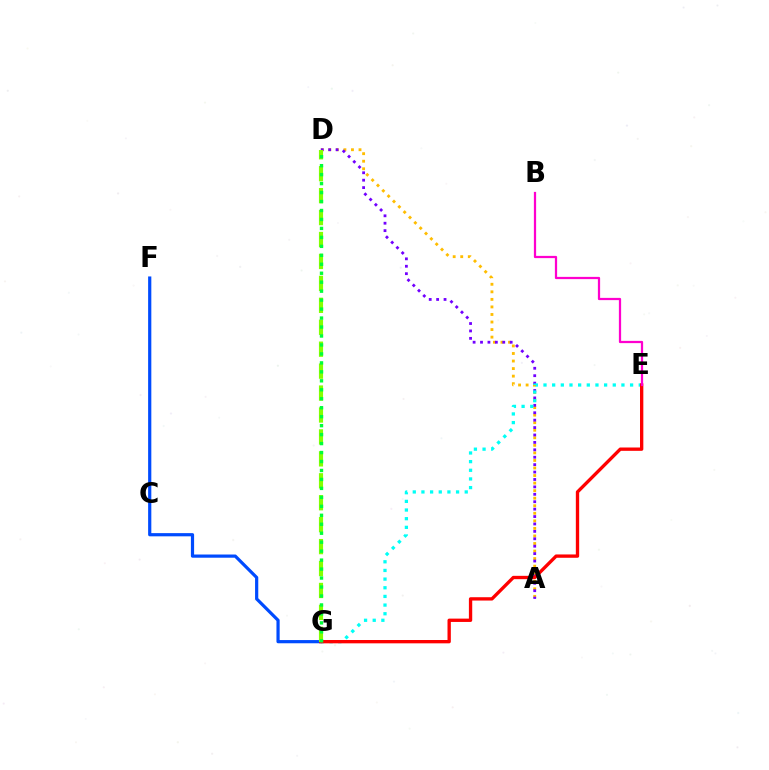{('A', 'D'): [{'color': '#ffbd00', 'line_style': 'dotted', 'thickness': 2.05}, {'color': '#7200ff', 'line_style': 'dotted', 'thickness': 2.01}], ('F', 'G'): [{'color': '#004bff', 'line_style': 'solid', 'thickness': 2.31}], ('E', 'G'): [{'color': '#00fff6', 'line_style': 'dotted', 'thickness': 2.35}, {'color': '#ff0000', 'line_style': 'solid', 'thickness': 2.4}], ('D', 'G'): [{'color': '#84ff00', 'line_style': 'dashed', 'thickness': 2.98}, {'color': '#00ff39', 'line_style': 'dotted', 'thickness': 2.44}], ('B', 'E'): [{'color': '#ff00cf', 'line_style': 'solid', 'thickness': 1.61}]}